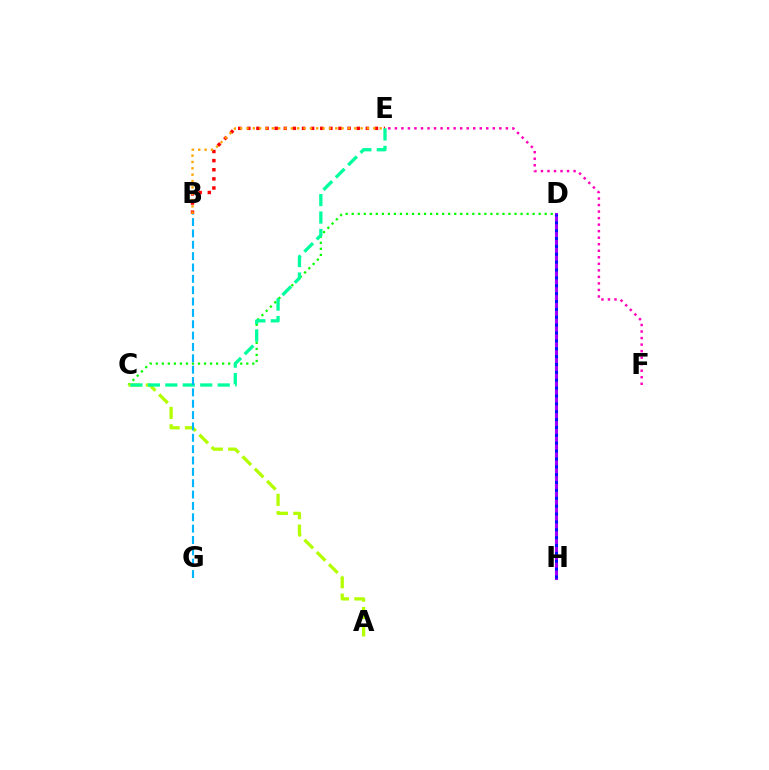{('C', 'D'): [{'color': '#08ff00', 'line_style': 'dotted', 'thickness': 1.64}], ('E', 'F'): [{'color': '#ff00bd', 'line_style': 'dotted', 'thickness': 1.77}], ('B', 'E'): [{'color': '#ff0000', 'line_style': 'dotted', 'thickness': 2.48}, {'color': '#ffa500', 'line_style': 'dotted', 'thickness': 1.72}], ('A', 'C'): [{'color': '#b3ff00', 'line_style': 'dashed', 'thickness': 2.36}], ('C', 'E'): [{'color': '#00ff9d', 'line_style': 'dashed', 'thickness': 2.37}], ('D', 'H'): [{'color': '#9b00ff', 'line_style': 'solid', 'thickness': 2.21}, {'color': '#0010ff', 'line_style': 'dotted', 'thickness': 2.14}], ('B', 'G'): [{'color': '#00b5ff', 'line_style': 'dashed', 'thickness': 1.54}]}